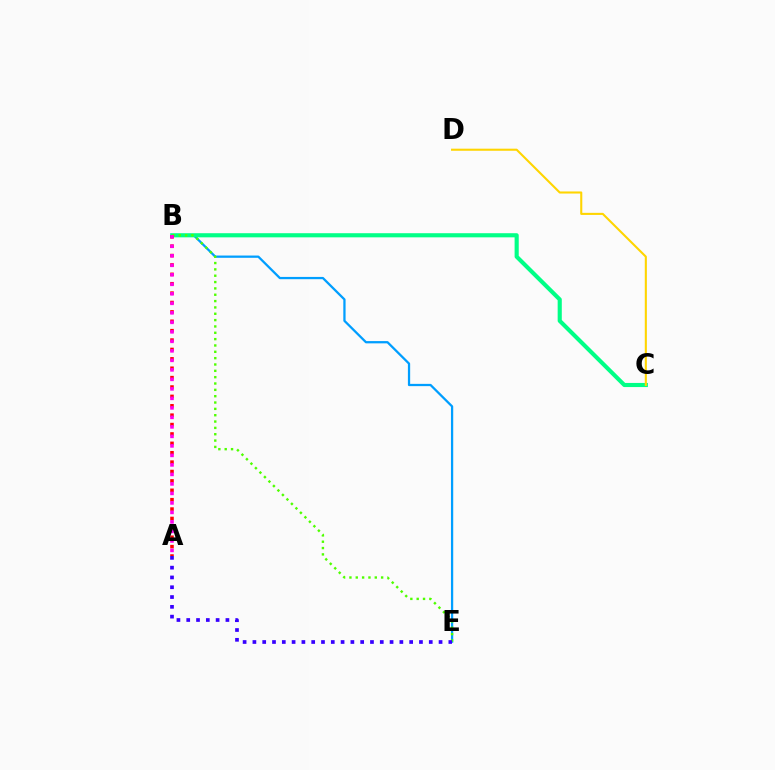{('B', 'E'): [{'color': '#009eff', 'line_style': 'solid', 'thickness': 1.63}, {'color': '#4fff00', 'line_style': 'dotted', 'thickness': 1.72}], ('B', 'C'): [{'color': '#00ff86', 'line_style': 'solid', 'thickness': 2.97}], ('A', 'B'): [{'color': '#ff0000', 'line_style': 'dotted', 'thickness': 2.55}, {'color': '#ff00ed', 'line_style': 'dotted', 'thickness': 2.58}], ('A', 'E'): [{'color': '#3700ff', 'line_style': 'dotted', 'thickness': 2.66}], ('C', 'D'): [{'color': '#ffd500', 'line_style': 'solid', 'thickness': 1.5}]}